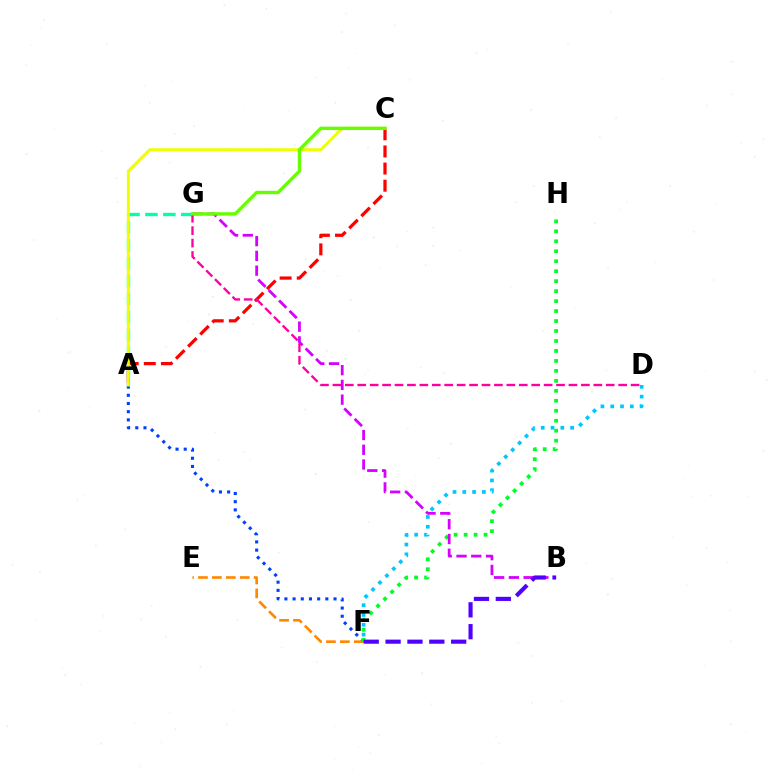{('A', 'C'): [{'color': '#ff0000', 'line_style': 'dashed', 'thickness': 2.33}, {'color': '#eeff00', 'line_style': 'solid', 'thickness': 2.14}], ('A', 'F'): [{'color': '#003fff', 'line_style': 'dotted', 'thickness': 2.22}], ('A', 'G'): [{'color': '#00ffaf', 'line_style': 'dashed', 'thickness': 2.43}], ('E', 'F'): [{'color': '#ff8800', 'line_style': 'dashed', 'thickness': 1.89}], ('F', 'H'): [{'color': '#00ff27', 'line_style': 'dotted', 'thickness': 2.71}], ('B', 'G'): [{'color': '#d600ff', 'line_style': 'dashed', 'thickness': 2.0}], ('B', 'F'): [{'color': '#4f00ff', 'line_style': 'dashed', 'thickness': 2.97}], ('D', 'F'): [{'color': '#00c7ff', 'line_style': 'dotted', 'thickness': 2.66}], ('D', 'G'): [{'color': '#ff00a0', 'line_style': 'dashed', 'thickness': 1.69}], ('C', 'G'): [{'color': '#66ff00', 'line_style': 'solid', 'thickness': 2.42}]}